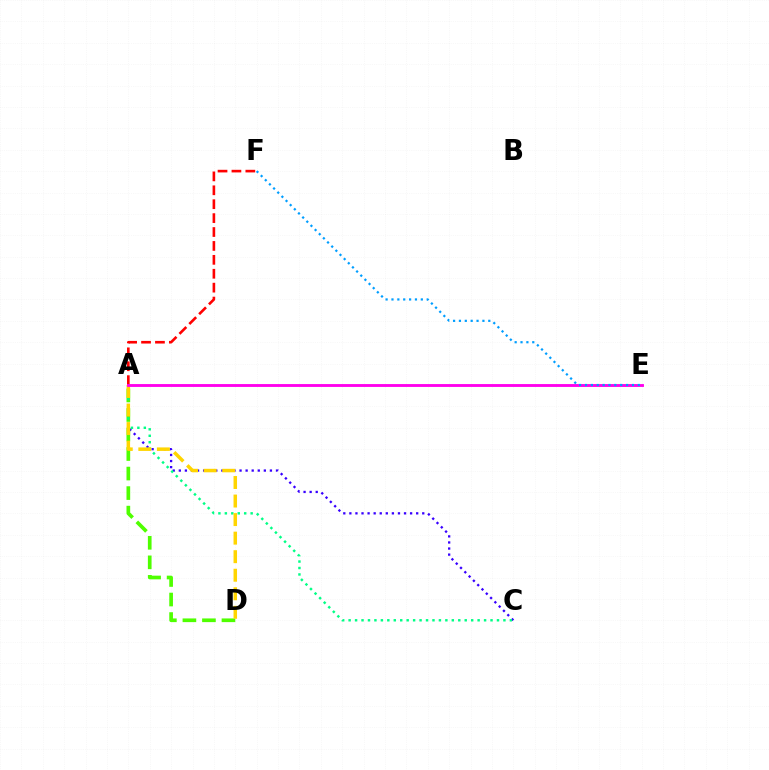{('A', 'C'): [{'color': '#3700ff', 'line_style': 'dotted', 'thickness': 1.65}, {'color': '#00ff86', 'line_style': 'dotted', 'thickness': 1.75}], ('A', 'D'): [{'color': '#4fff00', 'line_style': 'dashed', 'thickness': 2.65}, {'color': '#ffd500', 'line_style': 'dashed', 'thickness': 2.52}], ('A', 'F'): [{'color': '#ff0000', 'line_style': 'dashed', 'thickness': 1.89}], ('A', 'E'): [{'color': '#ff00ed', 'line_style': 'solid', 'thickness': 2.07}], ('E', 'F'): [{'color': '#009eff', 'line_style': 'dotted', 'thickness': 1.6}]}